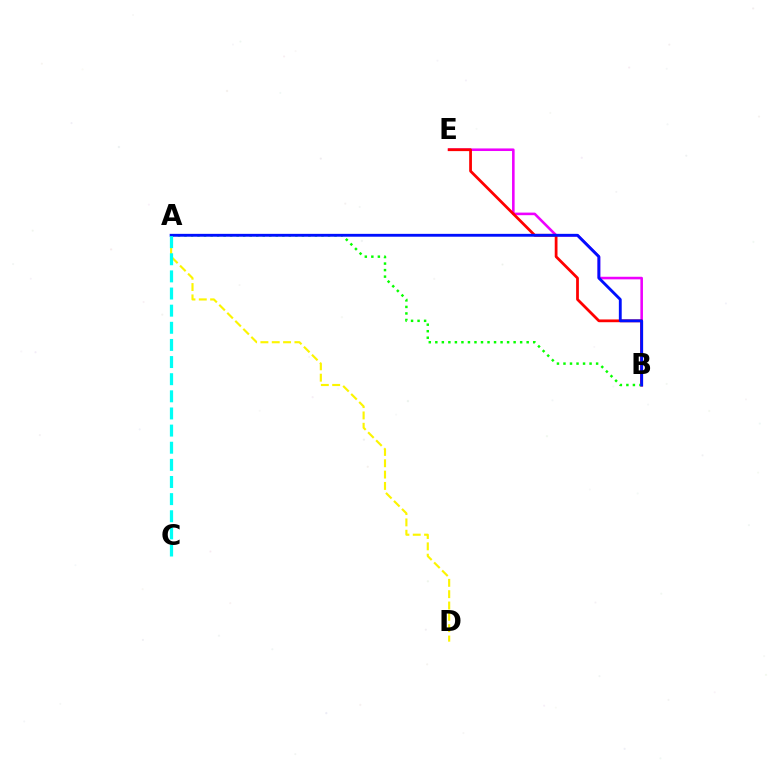{('B', 'E'): [{'color': '#ee00ff', 'line_style': 'solid', 'thickness': 1.86}, {'color': '#ff0000', 'line_style': 'solid', 'thickness': 1.99}], ('A', 'D'): [{'color': '#fcf500', 'line_style': 'dashed', 'thickness': 1.54}], ('A', 'B'): [{'color': '#08ff00', 'line_style': 'dotted', 'thickness': 1.77}, {'color': '#0010ff', 'line_style': 'solid', 'thickness': 2.06}], ('A', 'C'): [{'color': '#00fff6', 'line_style': 'dashed', 'thickness': 2.33}]}